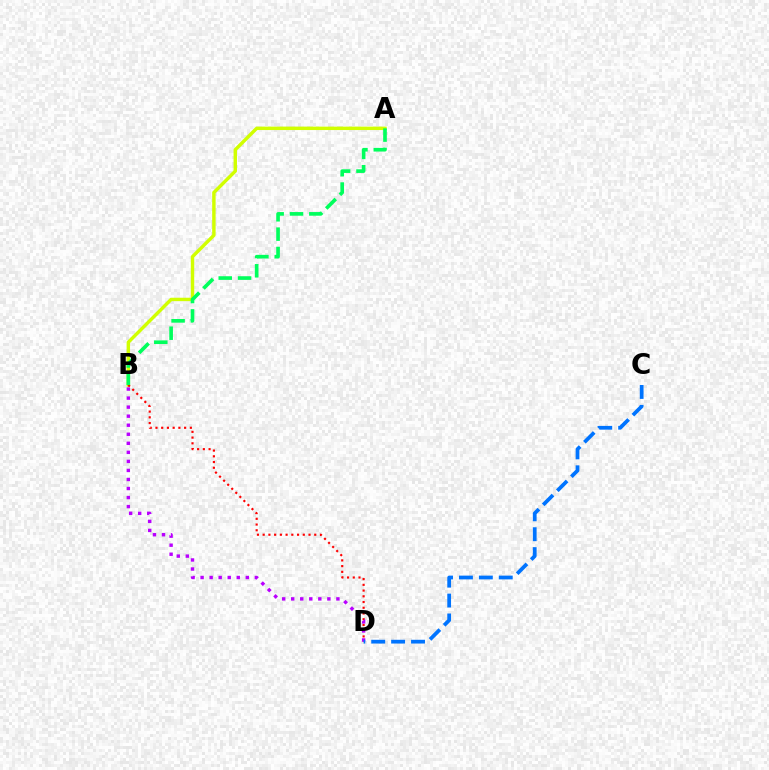{('A', 'B'): [{'color': '#d1ff00', 'line_style': 'solid', 'thickness': 2.46}, {'color': '#00ff5c', 'line_style': 'dashed', 'thickness': 2.63}], ('B', 'D'): [{'color': '#ff0000', 'line_style': 'dotted', 'thickness': 1.56}, {'color': '#b900ff', 'line_style': 'dotted', 'thickness': 2.46}], ('C', 'D'): [{'color': '#0074ff', 'line_style': 'dashed', 'thickness': 2.7}]}